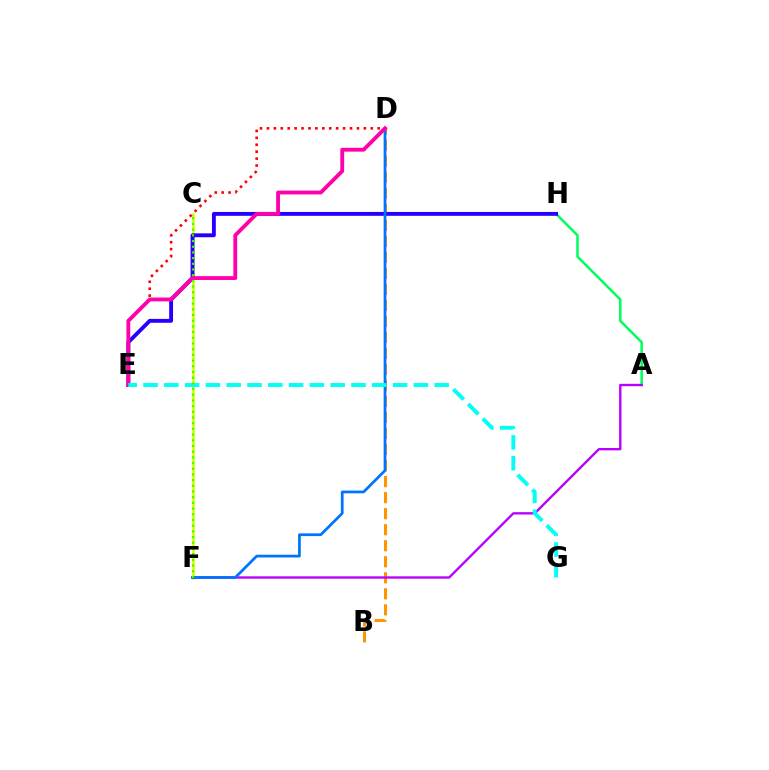{('C', 'F'): [{'color': '#d1ff00', 'line_style': 'solid', 'thickness': 1.85}, {'color': '#3dff00', 'line_style': 'dotted', 'thickness': 1.55}], ('B', 'D'): [{'color': '#ff9400', 'line_style': 'dashed', 'thickness': 2.18}], ('D', 'E'): [{'color': '#ff0000', 'line_style': 'dotted', 'thickness': 1.88}, {'color': '#ff00ac', 'line_style': 'solid', 'thickness': 2.76}], ('A', 'H'): [{'color': '#00ff5c', 'line_style': 'solid', 'thickness': 1.82}], ('A', 'F'): [{'color': '#b900ff', 'line_style': 'solid', 'thickness': 1.69}], ('E', 'H'): [{'color': '#2500ff', 'line_style': 'solid', 'thickness': 2.78}], ('D', 'F'): [{'color': '#0074ff', 'line_style': 'solid', 'thickness': 1.97}], ('E', 'G'): [{'color': '#00fff6', 'line_style': 'dashed', 'thickness': 2.83}]}